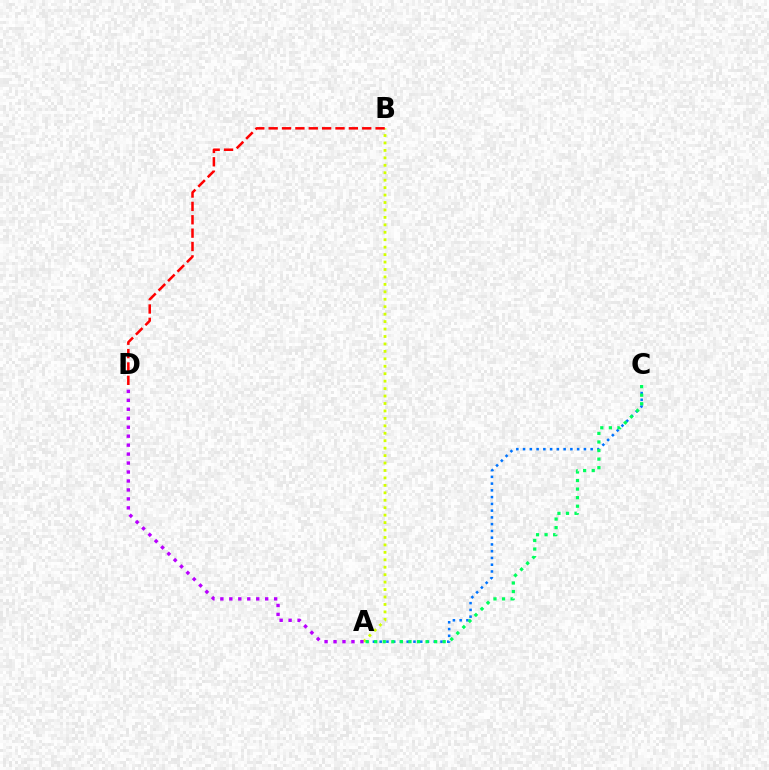{('A', 'B'): [{'color': '#d1ff00', 'line_style': 'dotted', 'thickness': 2.02}], ('A', 'C'): [{'color': '#0074ff', 'line_style': 'dotted', 'thickness': 1.84}, {'color': '#00ff5c', 'line_style': 'dotted', 'thickness': 2.33}], ('A', 'D'): [{'color': '#b900ff', 'line_style': 'dotted', 'thickness': 2.44}], ('B', 'D'): [{'color': '#ff0000', 'line_style': 'dashed', 'thickness': 1.82}]}